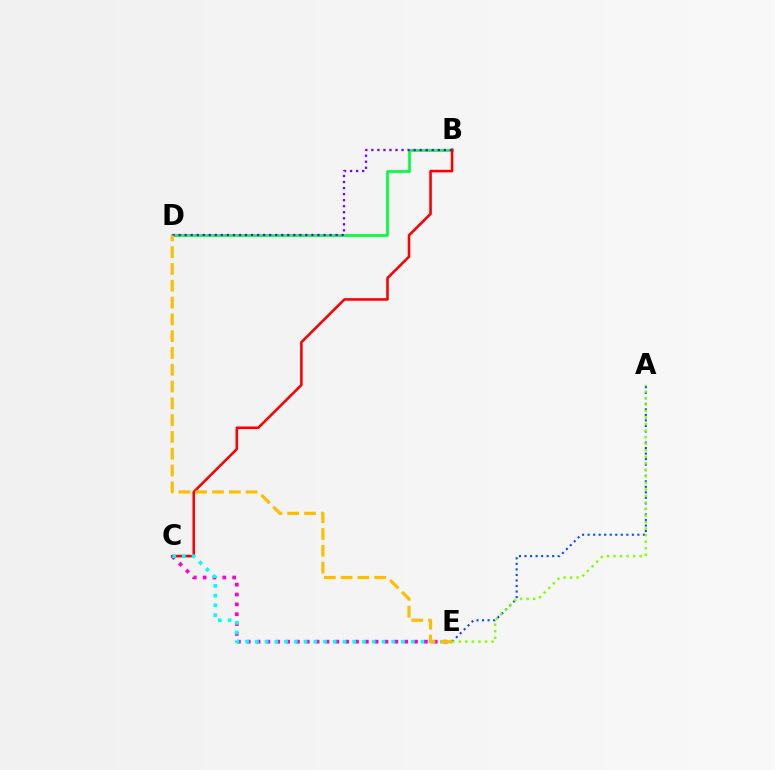{('A', 'E'): [{'color': '#004bff', 'line_style': 'dotted', 'thickness': 1.5}, {'color': '#84ff00', 'line_style': 'dotted', 'thickness': 1.77}], ('C', 'E'): [{'color': '#ff00cf', 'line_style': 'dotted', 'thickness': 2.67}, {'color': '#00fff6', 'line_style': 'dotted', 'thickness': 2.65}], ('B', 'D'): [{'color': '#00ff39', 'line_style': 'solid', 'thickness': 1.95}, {'color': '#7200ff', 'line_style': 'dotted', 'thickness': 1.64}], ('B', 'C'): [{'color': '#ff0000', 'line_style': 'solid', 'thickness': 1.86}], ('D', 'E'): [{'color': '#ffbd00', 'line_style': 'dashed', 'thickness': 2.28}]}